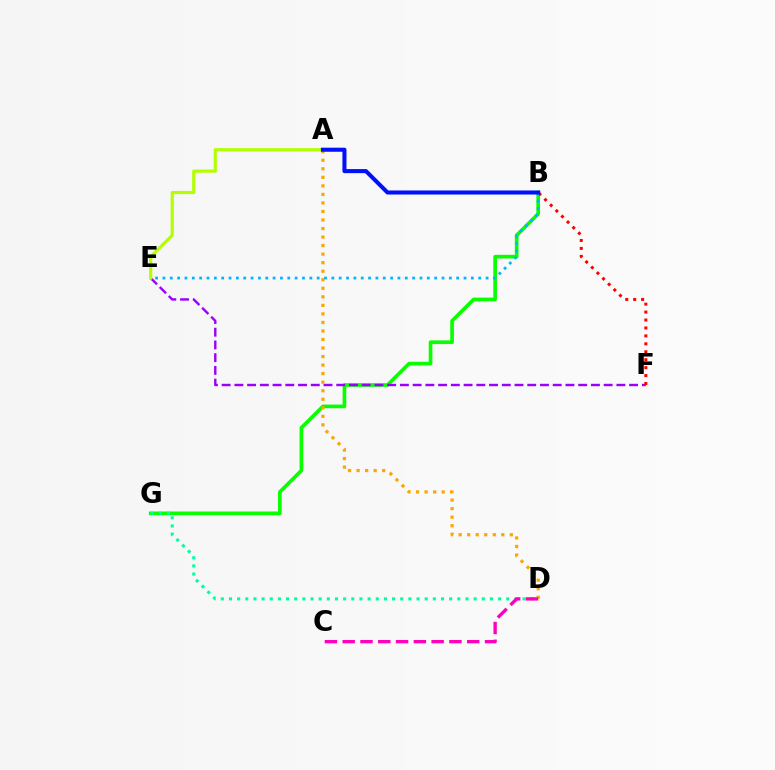{('B', 'G'): [{'color': '#08ff00', 'line_style': 'solid', 'thickness': 2.64}], ('D', 'G'): [{'color': '#00ff9d', 'line_style': 'dotted', 'thickness': 2.22}], ('E', 'F'): [{'color': '#9b00ff', 'line_style': 'dashed', 'thickness': 1.73}], ('A', 'D'): [{'color': '#ffa500', 'line_style': 'dotted', 'thickness': 2.32}], ('C', 'D'): [{'color': '#ff00bd', 'line_style': 'dashed', 'thickness': 2.42}], ('B', 'F'): [{'color': '#ff0000', 'line_style': 'dotted', 'thickness': 2.16}], ('A', 'E'): [{'color': '#b3ff00', 'line_style': 'solid', 'thickness': 2.27}], ('B', 'E'): [{'color': '#00b5ff', 'line_style': 'dotted', 'thickness': 2.0}], ('A', 'B'): [{'color': '#0010ff', 'line_style': 'solid', 'thickness': 2.92}]}